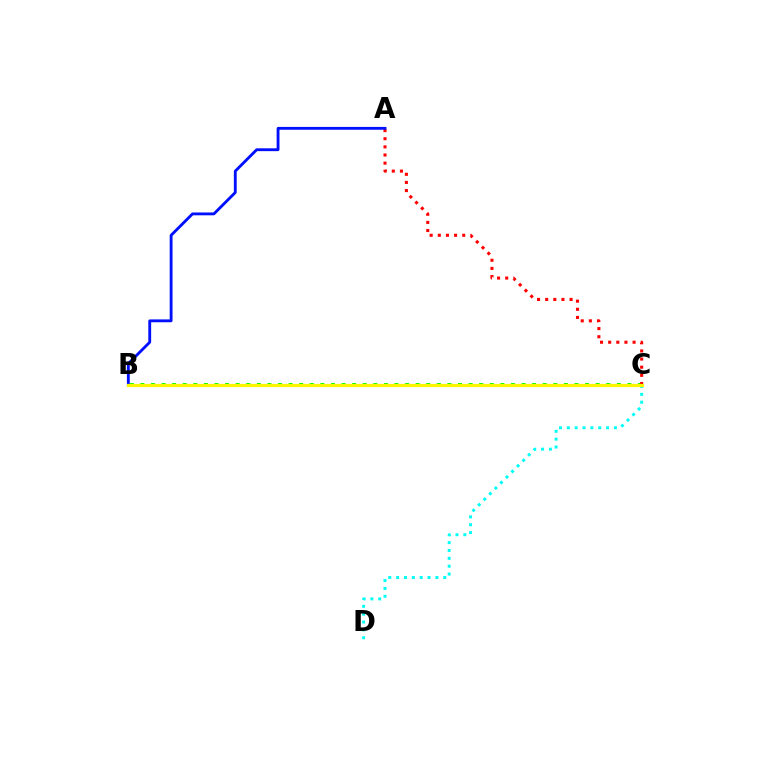{('B', 'C'): [{'color': '#08ff00', 'line_style': 'dotted', 'thickness': 2.88}, {'color': '#ee00ff', 'line_style': 'solid', 'thickness': 2.03}, {'color': '#fcf500', 'line_style': 'solid', 'thickness': 2.31}], ('A', 'C'): [{'color': '#ff0000', 'line_style': 'dotted', 'thickness': 2.21}], ('A', 'B'): [{'color': '#0010ff', 'line_style': 'solid', 'thickness': 2.05}], ('C', 'D'): [{'color': '#00fff6', 'line_style': 'dotted', 'thickness': 2.13}]}